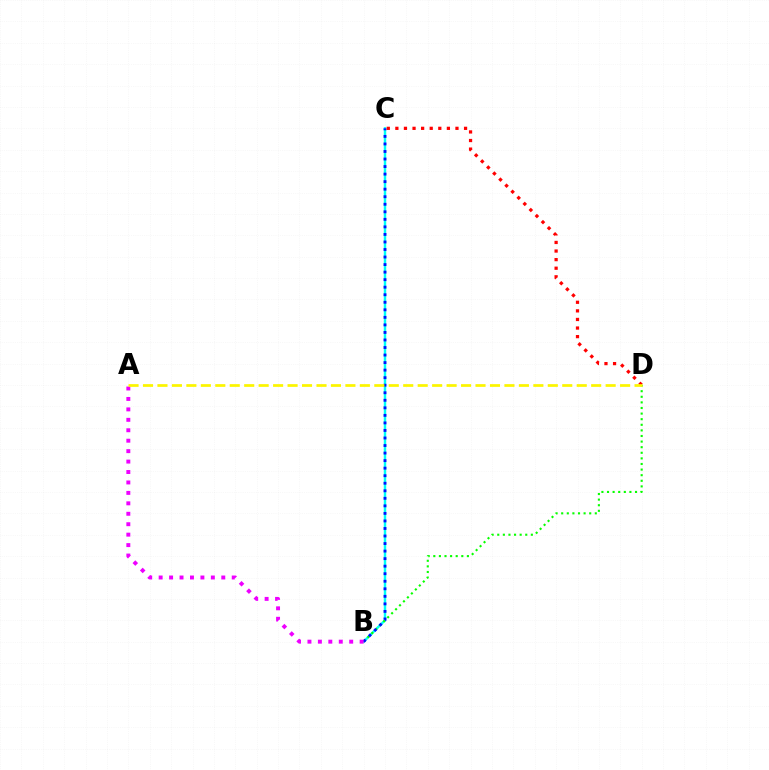{('B', 'C'): [{'color': '#00fff6', 'line_style': 'solid', 'thickness': 1.75}, {'color': '#0010ff', 'line_style': 'dotted', 'thickness': 2.05}], ('B', 'D'): [{'color': '#08ff00', 'line_style': 'dotted', 'thickness': 1.52}], ('C', 'D'): [{'color': '#ff0000', 'line_style': 'dotted', 'thickness': 2.33}], ('A', 'B'): [{'color': '#ee00ff', 'line_style': 'dotted', 'thickness': 2.84}], ('A', 'D'): [{'color': '#fcf500', 'line_style': 'dashed', 'thickness': 1.96}]}